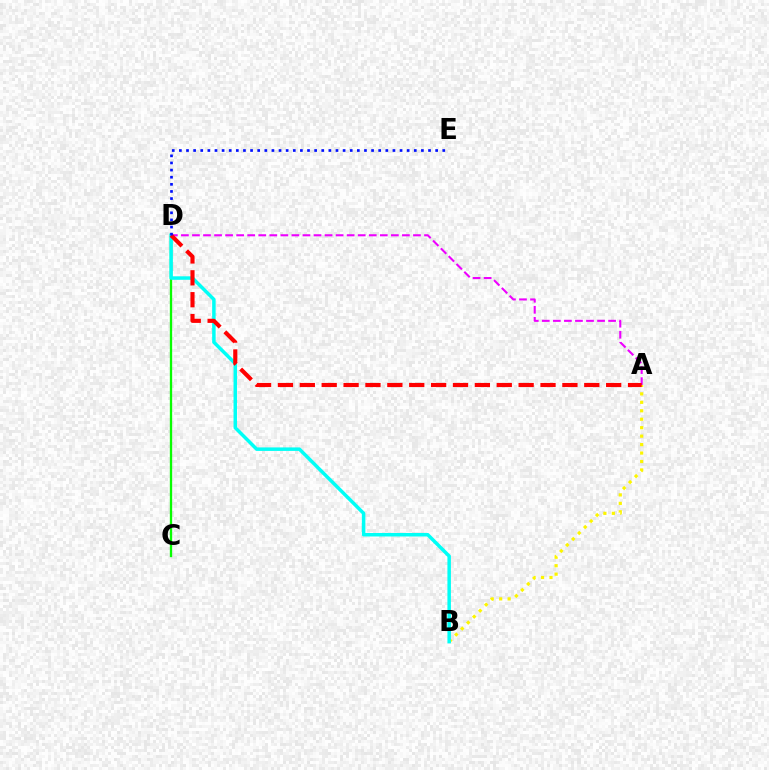{('C', 'D'): [{'color': '#08ff00', 'line_style': 'solid', 'thickness': 1.67}], ('A', 'B'): [{'color': '#fcf500', 'line_style': 'dotted', 'thickness': 2.3}], ('B', 'D'): [{'color': '#00fff6', 'line_style': 'solid', 'thickness': 2.51}], ('A', 'D'): [{'color': '#ee00ff', 'line_style': 'dashed', 'thickness': 1.5}, {'color': '#ff0000', 'line_style': 'dashed', 'thickness': 2.97}], ('D', 'E'): [{'color': '#0010ff', 'line_style': 'dotted', 'thickness': 1.93}]}